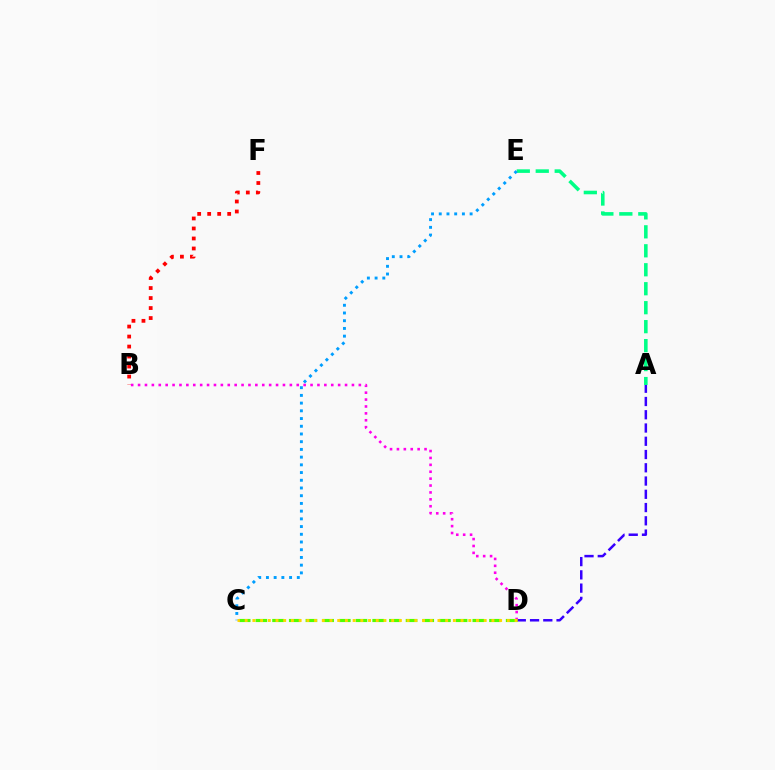{('A', 'D'): [{'color': '#3700ff', 'line_style': 'dashed', 'thickness': 1.8}], ('A', 'E'): [{'color': '#00ff86', 'line_style': 'dashed', 'thickness': 2.58}], ('B', 'D'): [{'color': '#ff00ed', 'line_style': 'dotted', 'thickness': 1.87}], ('B', 'F'): [{'color': '#ff0000', 'line_style': 'dotted', 'thickness': 2.72}], ('C', 'D'): [{'color': '#4fff00', 'line_style': 'dashed', 'thickness': 2.27}, {'color': '#ffd500', 'line_style': 'dotted', 'thickness': 2.1}], ('C', 'E'): [{'color': '#009eff', 'line_style': 'dotted', 'thickness': 2.1}]}